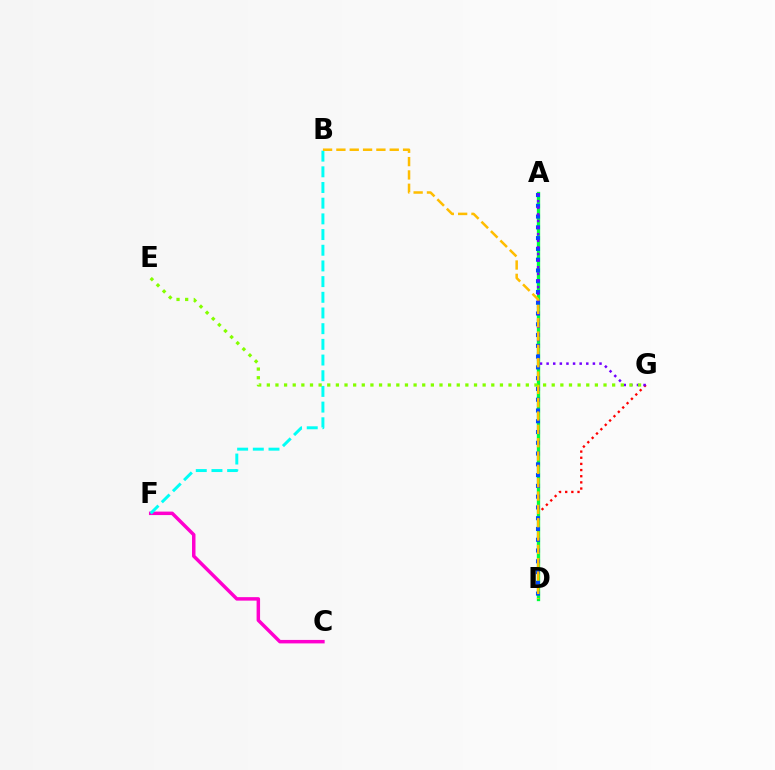{('D', 'G'): [{'color': '#ff0000', 'line_style': 'dotted', 'thickness': 1.67}], ('A', 'D'): [{'color': '#00ff39', 'line_style': 'solid', 'thickness': 2.39}, {'color': '#004bff', 'line_style': 'dotted', 'thickness': 2.93}], ('C', 'F'): [{'color': '#ff00cf', 'line_style': 'solid', 'thickness': 2.5}], ('A', 'G'): [{'color': '#7200ff', 'line_style': 'dotted', 'thickness': 1.8}], ('B', 'F'): [{'color': '#00fff6', 'line_style': 'dashed', 'thickness': 2.13}], ('B', 'D'): [{'color': '#ffbd00', 'line_style': 'dashed', 'thickness': 1.81}], ('E', 'G'): [{'color': '#84ff00', 'line_style': 'dotted', 'thickness': 2.35}]}